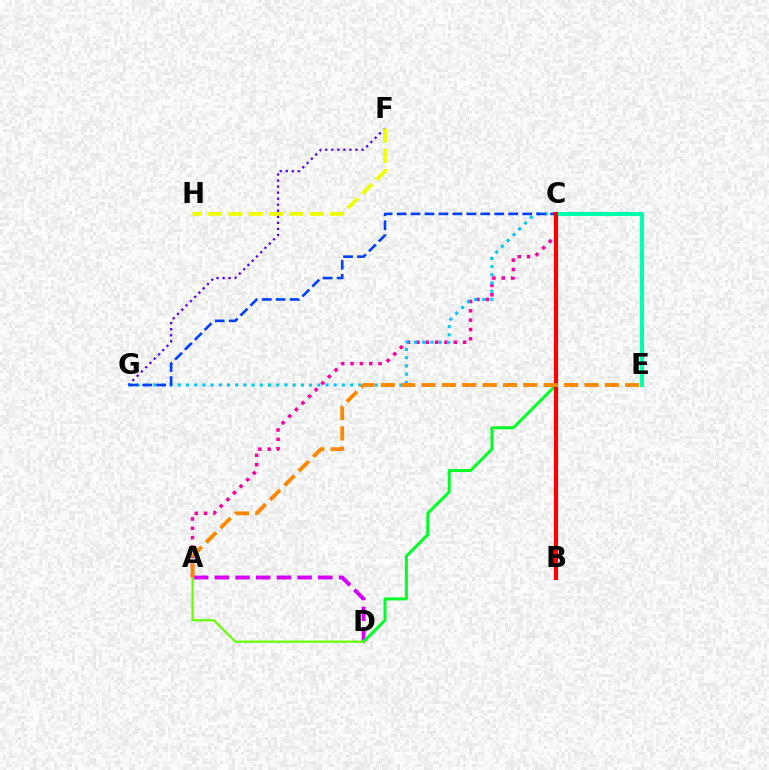{('F', 'G'): [{'color': '#4f00ff', 'line_style': 'dotted', 'thickness': 1.64}], ('A', 'C'): [{'color': '#ff00a0', 'line_style': 'dotted', 'thickness': 2.54}], ('C', 'G'): [{'color': '#00c7ff', 'line_style': 'dotted', 'thickness': 2.23}, {'color': '#003fff', 'line_style': 'dashed', 'thickness': 1.9}], ('A', 'D'): [{'color': '#d600ff', 'line_style': 'dashed', 'thickness': 2.81}, {'color': '#66ff00', 'line_style': 'solid', 'thickness': 1.57}], ('C', 'D'): [{'color': '#00ff27', 'line_style': 'solid', 'thickness': 2.16}], ('C', 'E'): [{'color': '#00ffaf', 'line_style': 'solid', 'thickness': 2.97}], ('F', 'H'): [{'color': '#eeff00', 'line_style': 'dashed', 'thickness': 2.76}], ('B', 'C'): [{'color': '#ff0000', 'line_style': 'solid', 'thickness': 2.99}], ('A', 'E'): [{'color': '#ff8800', 'line_style': 'dashed', 'thickness': 2.77}]}